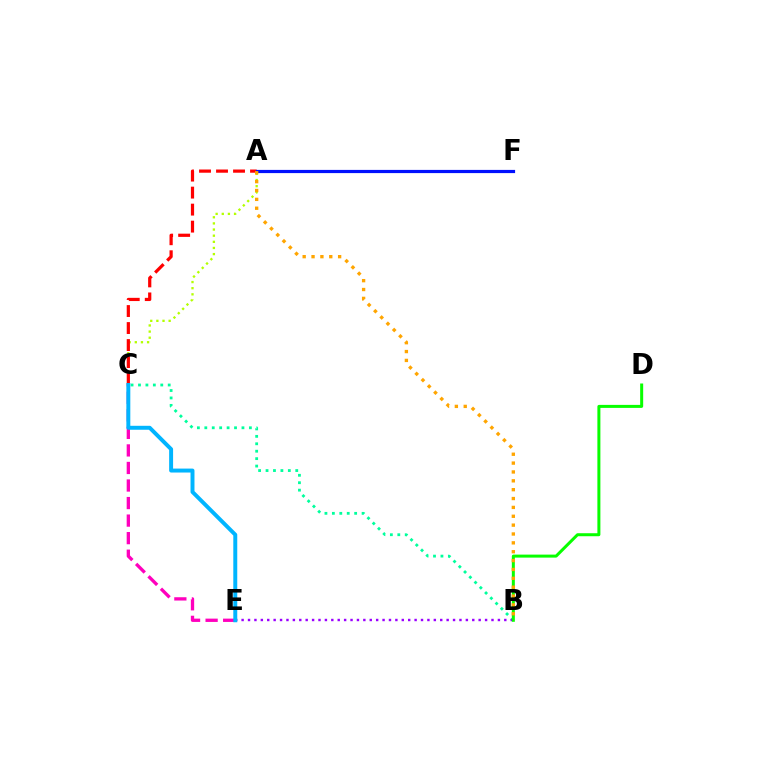{('B', 'C'): [{'color': '#00ff9d', 'line_style': 'dotted', 'thickness': 2.02}], ('B', 'E'): [{'color': '#9b00ff', 'line_style': 'dotted', 'thickness': 1.74}], ('C', 'E'): [{'color': '#ff00bd', 'line_style': 'dashed', 'thickness': 2.38}, {'color': '#00b5ff', 'line_style': 'solid', 'thickness': 2.84}], ('A', 'C'): [{'color': '#b3ff00', 'line_style': 'dotted', 'thickness': 1.67}, {'color': '#ff0000', 'line_style': 'dashed', 'thickness': 2.31}], ('B', 'D'): [{'color': '#08ff00', 'line_style': 'solid', 'thickness': 2.17}], ('A', 'F'): [{'color': '#0010ff', 'line_style': 'solid', 'thickness': 2.3}], ('A', 'B'): [{'color': '#ffa500', 'line_style': 'dotted', 'thickness': 2.41}]}